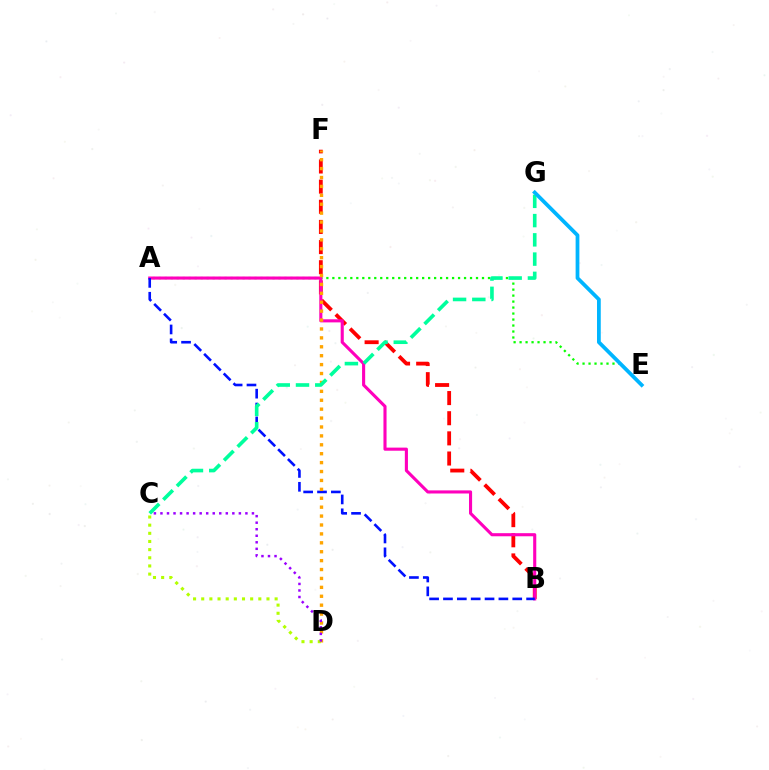{('B', 'F'): [{'color': '#ff0000', 'line_style': 'dashed', 'thickness': 2.74}], ('A', 'E'): [{'color': '#08ff00', 'line_style': 'dotted', 'thickness': 1.63}], ('A', 'B'): [{'color': '#ff00bd', 'line_style': 'solid', 'thickness': 2.23}, {'color': '#0010ff', 'line_style': 'dashed', 'thickness': 1.88}], ('D', 'F'): [{'color': '#ffa500', 'line_style': 'dotted', 'thickness': 2.42}], ('C', 'G'): [{'color': '#00ff9d', 'line_style': 'dashed', 'thickness': 2.62}], ('C', 'D'): [{'color': '#b3ff00', 'line_style': 'dotted', 'thickness': 2.22}, {'color': '#9b00ff', 'line_style': 'dotted', 'thickness': 1.78}], ('E', 'G'): [{'color': '#00b5ff', 'line_style': 'solid', 'thickness': 2.71}]}